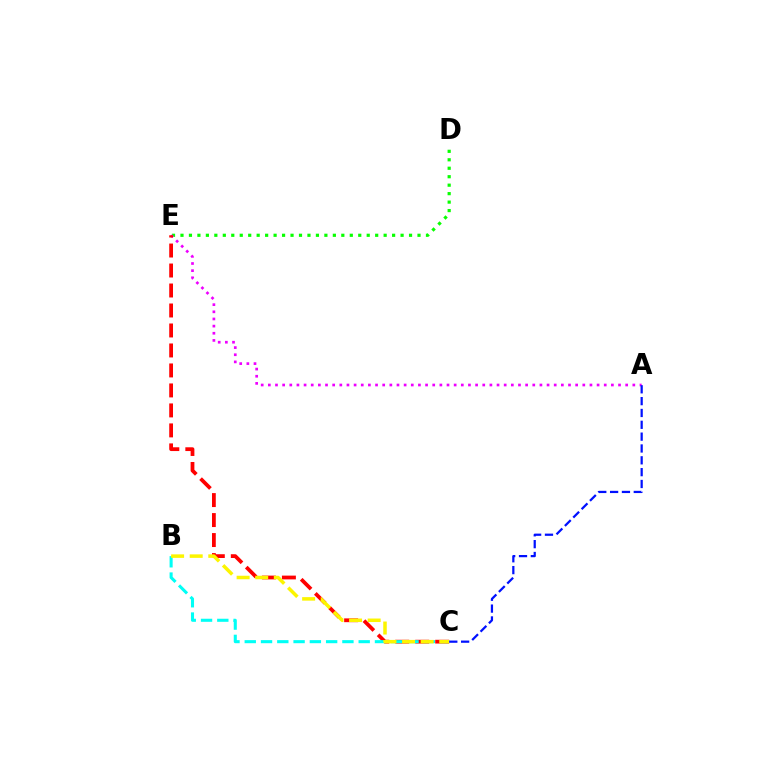{('D', 'E'): [{'color': '#08ff00', 'line_style': 'dotted', 'thickness': 2.3}], ('A', 'E'): [{'color': '#ee00ff', 'line_style': 'dotted', 'thickness': 1.94}], ('C', 'E'): [{'color': '#ff0000', 'line_style': 'dashed', 'thickness': 2.72}], ('B', 'C'): [{'color': '#00fff6', 'line_style': 'dashed', 'thickness': 2.21}, {'color': '#fcf500', 'line_style': 'dashed', 'thickness': 2.53}], ('A', 'C'): [{'color': '#0010ff', 'line_style': 'dashed', 'thickness': 1.61}]}